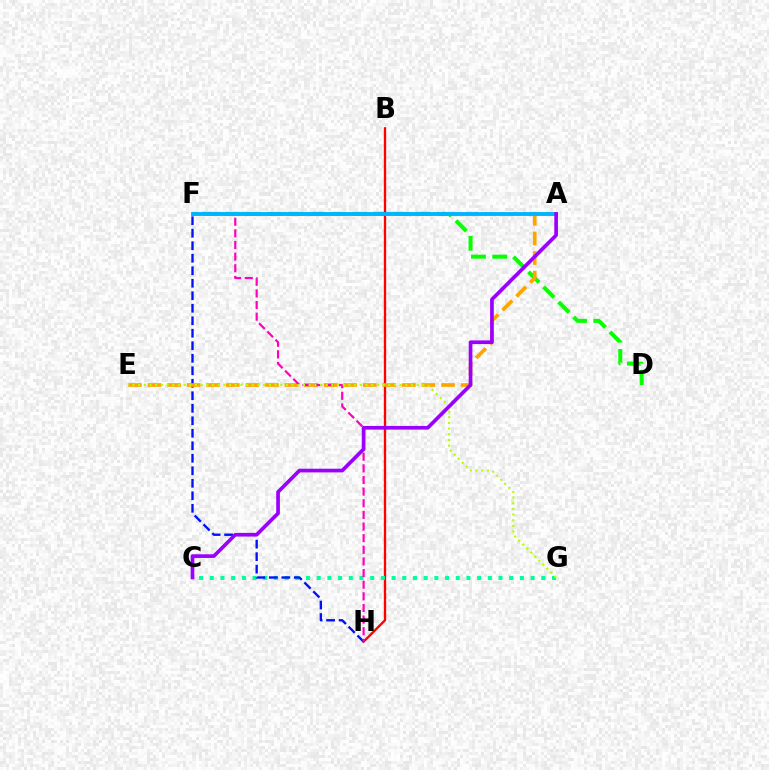{('D', 'F'): [{'color': '#08ff00', 'line_style': 'dashed', 'thickness': 2.89}], ('B', 'H'): [{'color': '#ff0000', 'line_style': 'solid', 'thickness': 1.67}], ('C', 'G'): [{'color': '#00ff9d', 'line_style': 'dotted', 'thickness': 2.91}], ('F', 'H'): [{'color': '#0010ff', 'line_style': 'dashed', 'thickness': 1.7}, {'color': '#ff00bd', 'line_style': 'dashed', 'thickness': 1.58}], ('A', 'E'): [{'color': '#ffa500', 'line_style': 'dashed', 'thickness': 2.66}], ('A', 'F'): [{'color': '#00b5ff', 'line_style': 'solid', 'thickness': 2.79}], ('E', 'G'): [{'color': '#b3ff00', 'line_style': 'dotted', 'thickness': 1.54}], ('A', 'C'): [{'color': '#9b00ff', 'line_style': 'solid', 'thickness': 2.65}]}